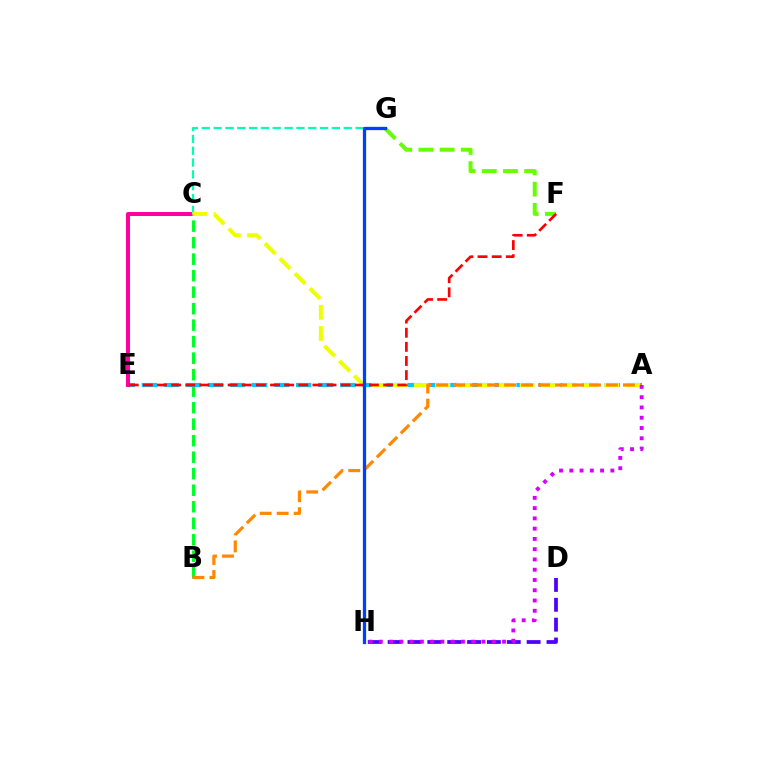{('B', 'C'): [{'color': '#00ff27', 'line_style': 'dashed', 'thickness': 2.24}], ('F', 'G'): [{'color': '#66ff00', 'line_style': 'dashed', 'thickness': 2.88}], ('A', 'E'): [{'color': '#00c7ff', 'line_style': 'dashed', 'thickness': 2.99}], ('C', 'E'): [{'color': '#ff00a0', 'line_style': 'solid', 'thickness': 2.86}], ('C', 'G'): [{'color': '#00ffaf', 'line_style': 'dashed', 'thickness': 1.61}], ('A', 'C'): [{'color': '#eeff00', 'line_style': 'dashed', 'thickness': 2.87}], ('E', 'F'): [{'color': '#ff0000', 'line_style': 'dashed', 'thickness': 1.92}], ('D', 'H'): [{'color': '#4f00ff', 'line_style': 'dashed', 'thickness': 2.7}], ('A', 'B'): [{'color': '#ff8800', 'line_style': 'dashed', 'thickness': 2.31}], ('G', 'H'): [{'color': '#003fff', 'line_style': 'solid', 'thickness': 2.35}], ('A', 'H'): [{'color': '#d600ff', 'line_style': 'dotted', 'thickness': 2.79}]}